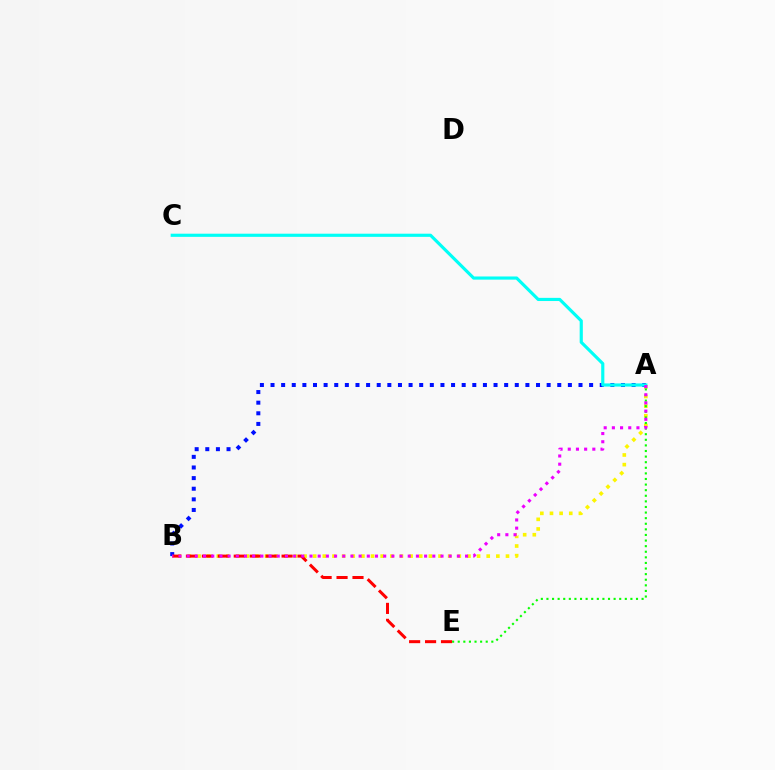{('A', 'B'): [{'color': '#fcf500', 'line_style': 'dotted', 'thickness': 2.62}, {'color': '#0010ff', 'line_style': 'dotted', 'thickness': 2.89}, {'color': '#ee00ff', 'line_style': 'dotted', 'thickness': 2.22}], ('A', 'E'): [{'color': '#08ff00', 'line_style': 'dotted', 'thickness': 1.52}], ('A', 'C'): [{'color': '#00fff6', 'line_style': 'solid', 'thickness': 2.27}], ('B', 'E'): [{'color': '#ff0000', 'line_style': 'dashed', 'thickness': 2.17}]}